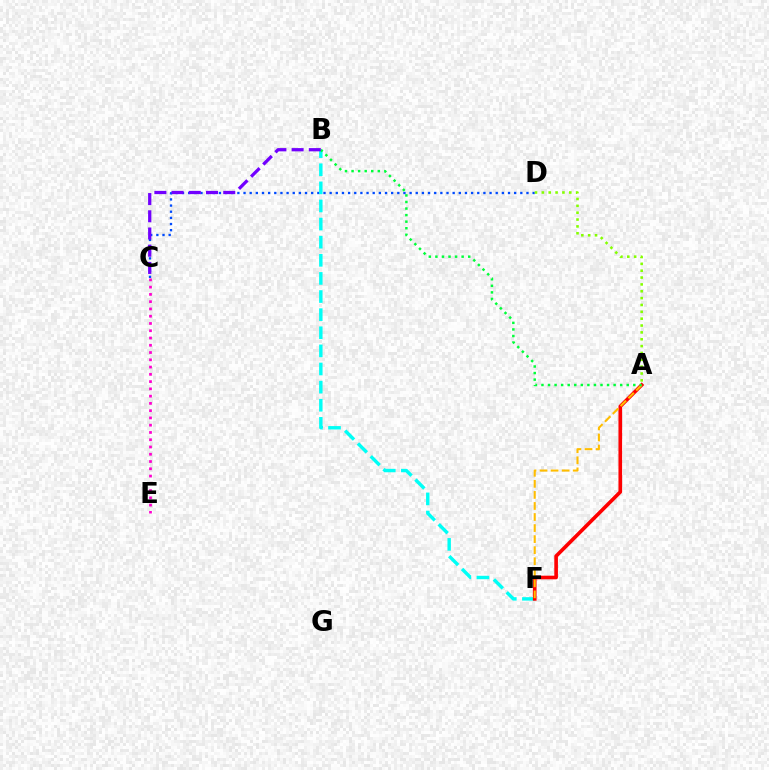{('C', 'D'): [{'color': '#004bff', 'line_style': 'dotted', 'thickness': 1.67}], ('B', 'F'): [{'color': '#00fff6', 'line_style': 'dashed', 'thickness': 2.46}], ('A', 'F'): [{'color': '#ff0000', 'line_style': 'solid', 'thickness': 2.62}, {'color': '#ffbd00', 'line_style': 'dashed', 'thickness': 1.5}], ('C', 'E'): [{'color': '#ff00cf', 'line_style': 'dotted', 'thickness': 1.97}], ('A', 'D'): [{'color': '#84ff00', 'line_style': 'dotted', 'thickness': 1.86}], ('A', 'B'): [{'color': '#00ff39', 'line_style': 'dotted', 'thickness': 1.78}], ('B', 'C'): [{'color': '#7200ff', 'line_style': 'dashed', 'thickness': 2.34}]}